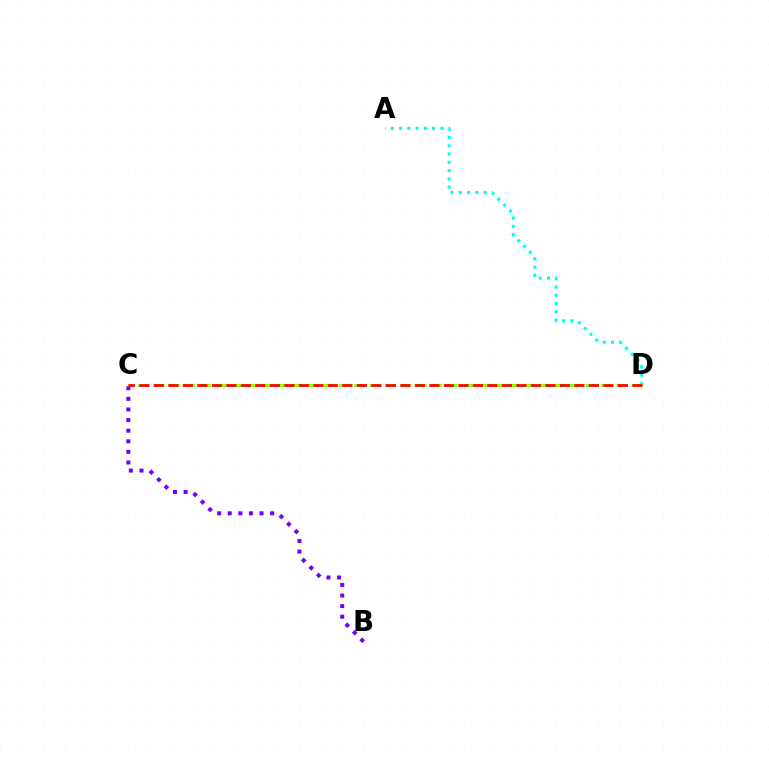{('A', 'D'): [{'color': '#00fff6', 'line_style': 'dotted', 'thickness': 2.24}], ('C', 'D'): [{'color': '#84ff00', 'line_style': 'dashed', 'thickness': 2.09}, {'color': '#ff0000', 'line_style': 'dashed', 'thickness': 1.97}], ('B', 'C'): [{'color': '#7200ff', 'line_style': 'dotted', 'thickness': 2.88}]}